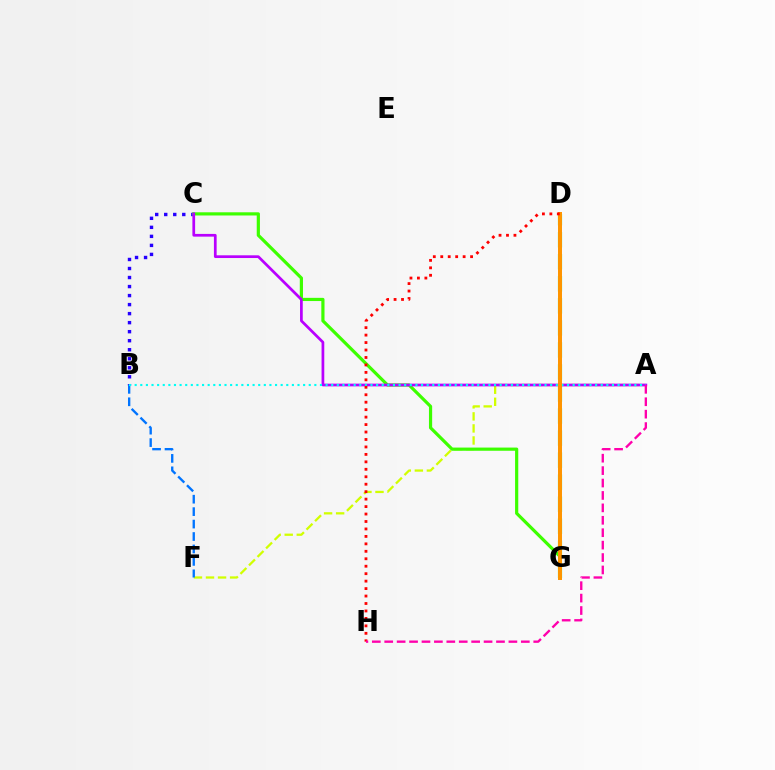{('B', 'C'): [{'color': '#2500ff', 'line_style': 'dotted', 'thickness': 2.45}], ('A', 'F'): [{'color': '#d1ff00', 'line_style': 'dashed', 'thickness': 1.64}], ('C', 'G'): [{'color': '#3dff00', 'line_style': 'solid', 'thickness': 2.3}], ('B', 'F'): [{'color': '#0074ff', 'line_style': 'dashed', 'thickness': 1.69}], ('D', 'G'): [{'color': '#00ff5c', 'line_style': 'dashed', 'thickness': 2.99}, {'color': '#ff9400', 'line_style': 'solid', 'thickness': 2.86}], ('A', 'C'): [{'color': '#b900ff', 'line_style': 'solid', 'thickness': 1.96}], ('A', 'B'): [{'color': '#00fff6', 'line_style': 'dotted', 'thickness': 1.53}], ('D', 'H'): [{'color': '#ff0000', 'line_style': 'dotted', 'thickness': 2.03}], ('A', 'H'): [{'color': '#ff00ac', 'line_style': 'dashed', 'thickness': 1.69}]}